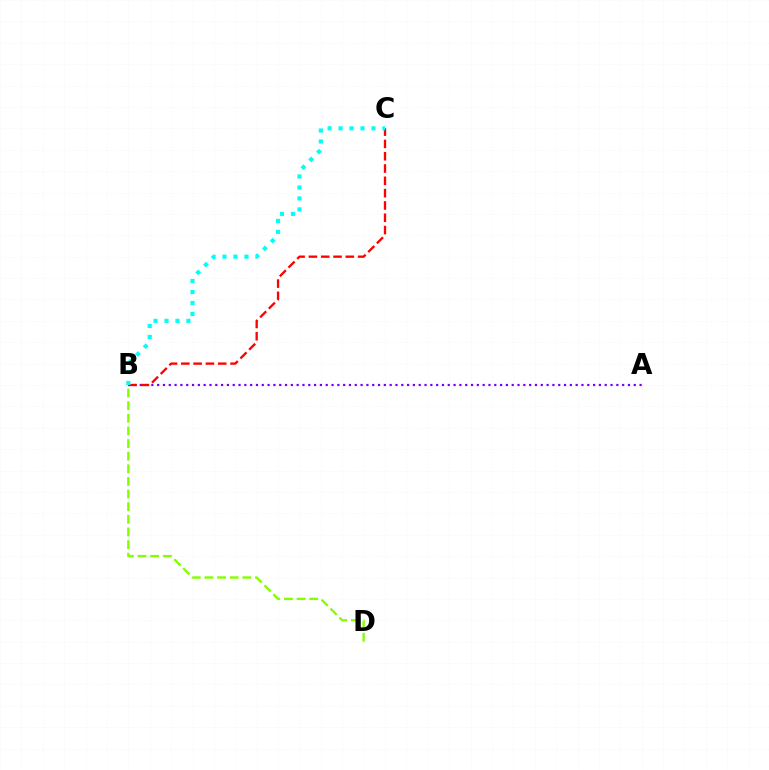{('B', 'D'): [{'color': '#84ff00', 'line_style': 'dashed', 'thickness': 1.72}], ('A', 'B'): [{'color': '#7200ff', 'line_style': 'dotted', 'thickness': 1.58}], ('B', 'C'): [{'color': '#ff0000', 'line_style': 'dashed', 'thickness': 1.67}, {'color': '#00fff6', 'line_style': 'dotted', 'thickness': 2.98}]}